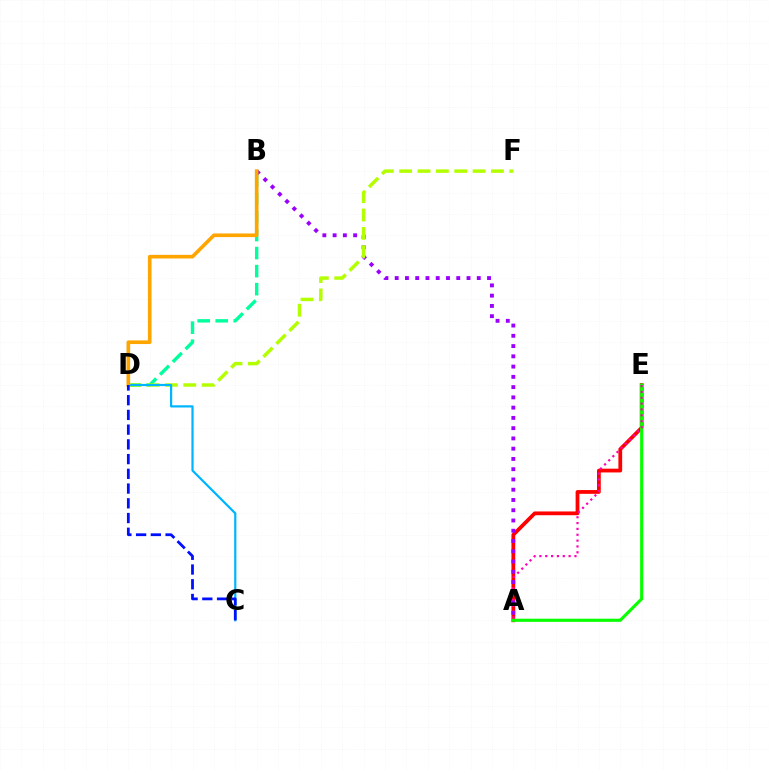{('A', 'E'): [{'color': '#ff0000', 'line_style': 'solid', 'thickness': 2.71}, {'color': '#08ff00', 'line_style': 'solid', 'thickness': 2.25}, {'color': '#ff00bd', 'line_style': 'dotted', 'thickness': 1.59}], ('A', 'B'): [{'color': '#9b00ff', 'line_style': 'dotted', 'thickness': 2.79}], ('B', 'D'): [{'color': '#00ff9d', 'line_style': 'dashed', 'thickness': 2.45}, {'color': '#ffa500', 'line_style': 'solid', 'thickness': 2.62}], ('D', 'F'): [{'color': '#b3ff00', 'line_style': 'dashed', 'thickness': 2.49}], ('C', 'D'): [{'color': '#00b5ff', 'line_style': 'solid', 'thickness': 1.59}, {'color': '#0010ff', 'line_style': 'dashed', 'thickness': 2.0}]}